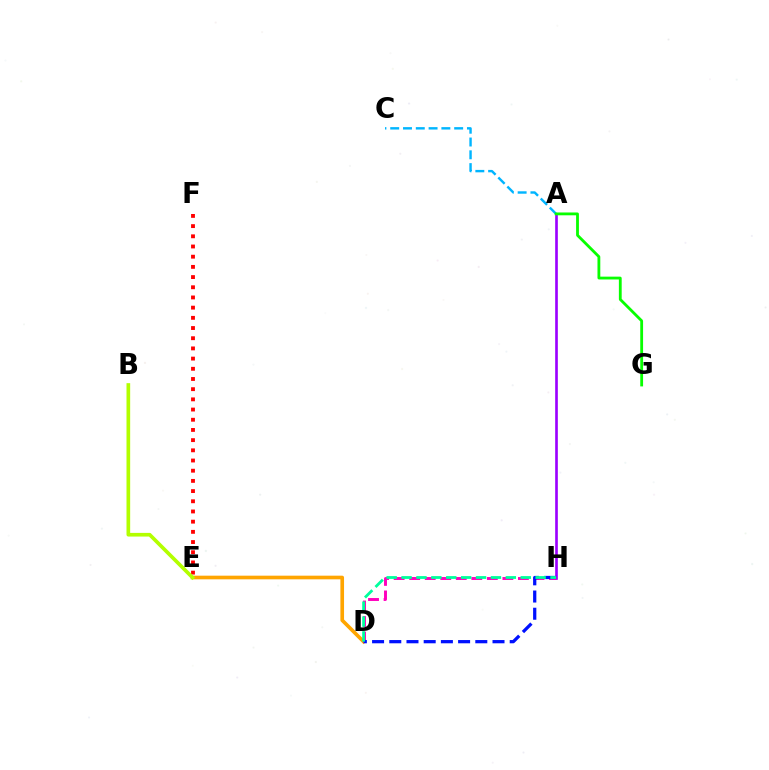{('A', 'H'): [{'color': '#9b00ff', 'line_style': 'solid', 'thickness': 1.91}], ('D', 'E'): [{'color': '#ffa500', 'line_style': 'solid', 'thickness': 2.63}], ('D', 'H'): [{'color': '#ff00bd', 'line_style': 'dashed', 'thickness': 2.11}, {'color': '#0010ff', 'line_style': 'dashed', 'thickness': 2.34}, {'color': '#00ff9d', 'line_style': 'dashed', 'thickness': 2.02}], ('A', 'C'): [{'color': '#00b5ff', 'line_style': 'dashed', 'thickness': 1.74}], ('A', 'G'): [{'color': '#08ff00', 'line_style': 'solid', 'thickness': 2.03}], ('E', 'F'): [{'color': '#ff0000', 'line_style': 'dotted', 'thickness': 2.77}], ('B', 'E'): [{'color': '#b3ff00', 'line_style': 'solid', 'thickness': 2.64}]}